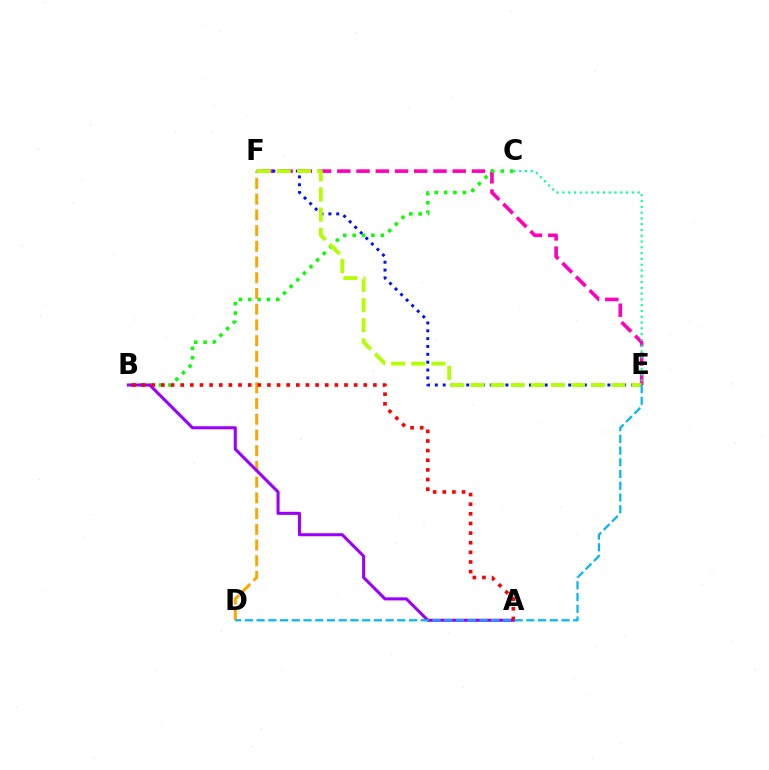{('E', 'F'): [{'color': '#ff00bd', 'line_style': 'dashed', 'thickness': 2.61}, {'color': '#0010ff', 'line_style': 'dotted', 'thickness': 2.13}, {'color': '#b3ff00', 'line_style': 'dashed', 'thickness': 2.73}], ('C', 'E'): [{'color': '#00ff9d', 'line_style': 'dotted', 'thickness': 1.57}], ('B', 'C'): [{'color': '#08ff00', 'line_style': 'dotted', 'thickness': 2.54}], ('D', 'F'): [{'color': '#ffa500', 'line_style': 'dashed', 'thickness': 2.14}], ('A', 'B'): [{'color': '#9b00ff', 'line_style': 'solid', 'thickness': 2.2}, {'color': '#ff0000', 'line_style': 'dotted', 'thickness': 2.62}], ('D', 'E'): [{'color': '#00b5ff', 'line_style': 'dashed', 'thickness': 1.59}]}